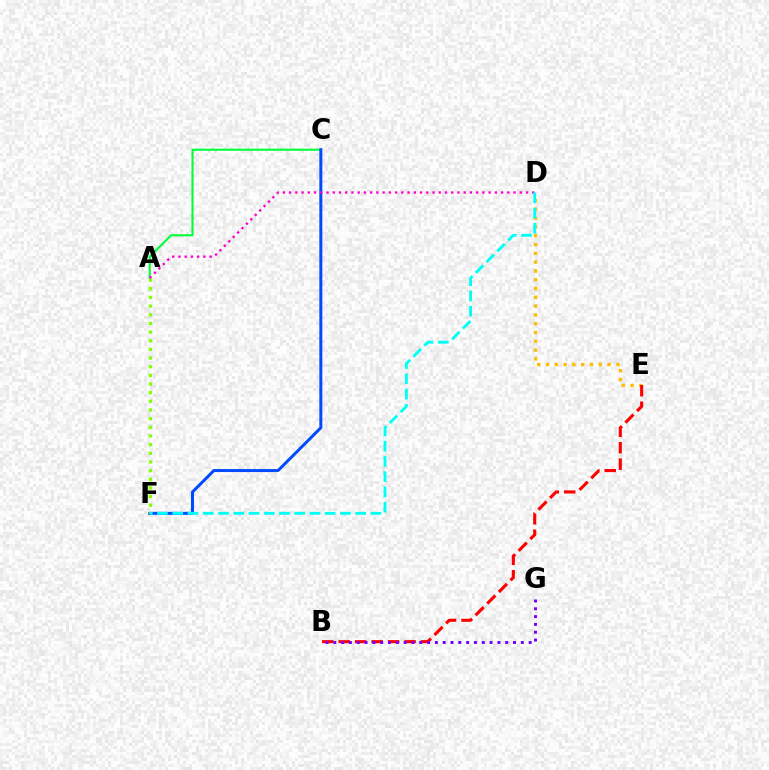{('A', 'C'): [{'color': '#00ff39', 'line_style': 'solid', 'thickness': 1.52}], ('C', 'F'): [{'color': '#004bff', 'line_style': 'solid', 'thickness': 2.15}], ('D', 'E'): [{'color': '#ffbd00', 'line_style': 'dotted', 'thickness': 2.39}], ('B', 'E'): [{'color': '#ff0000', 'line_style': 'dashed', 'thickness': 2.23}], ('B', 'G'): [{'color': '#7200ff', 'line_style': 'dotted', 'thickness': 2.12}], ('A', 'F'): [{'color': '#84ff00', 'line_style': 'dotted', 'thickness': 2.35}], ('A', 'D'): [{'color': '#ff00cf', 'line_style': 'dotted', 'thickness': 1.69}], ('D', 'F'): [{'color': '#00fff6', 'line_style': 'dashed', 'thickness': 2.07}]}